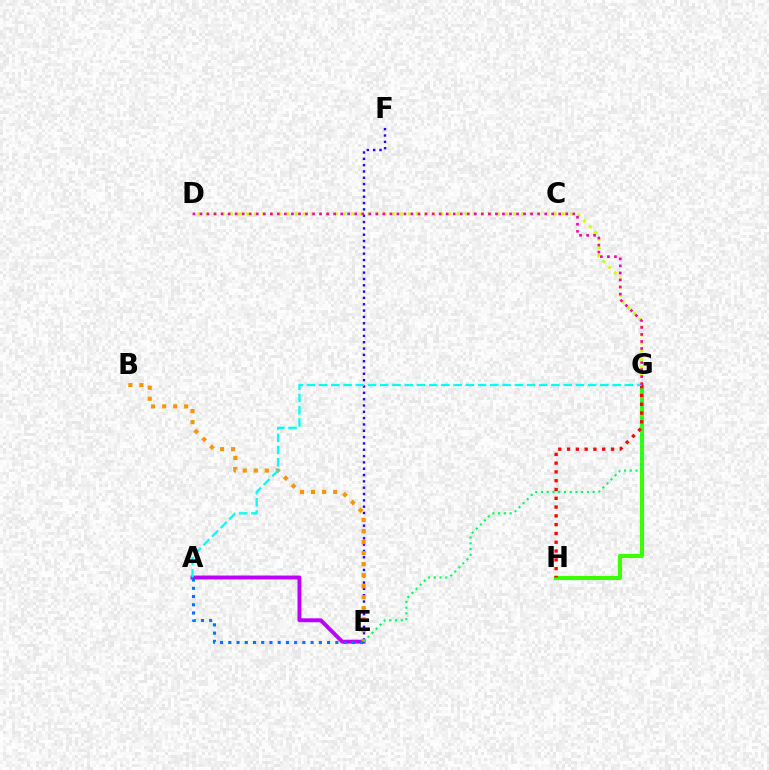{('E', 'F'): [{'color': '#2500ff', 'line_style': 'dotted', 'thickness': 1.72}], ('G', 'H'): [{'color': '#3dff00', 'line_style': 'solid', 'thickness': 2.97}, {'color': '#ff0000', 'line_style': 'dotted', 'thickness': 2.39}], ('A', 'E'): [{'color': '#b900ff', 'line_style': 'solid', 'thickness': 2.82}, {'color': '#0074ff', 'line_style': 'dotted', 'thickness': 2.24}], ('B', 'E'): [{'color': '#ff9400', 'line_style': 'dotted', 'thickness': 2.99}], ('E', 'G'): [{'color': '#00ff5c', 'line_style': 'dotted', 'thickness': 1.56}], ('D', 'G'): [{'color': '#d1ff00', 'line_style': 'dotted', 'thickness': 2.2}, {'color': '#ff00ac', 'line_style': 'dotted', 'thickness': 1.91}], ('A', 'G'): [{'color': '#00fff6', 'line_style': 'dashed', 'thickness': 1.66}]}